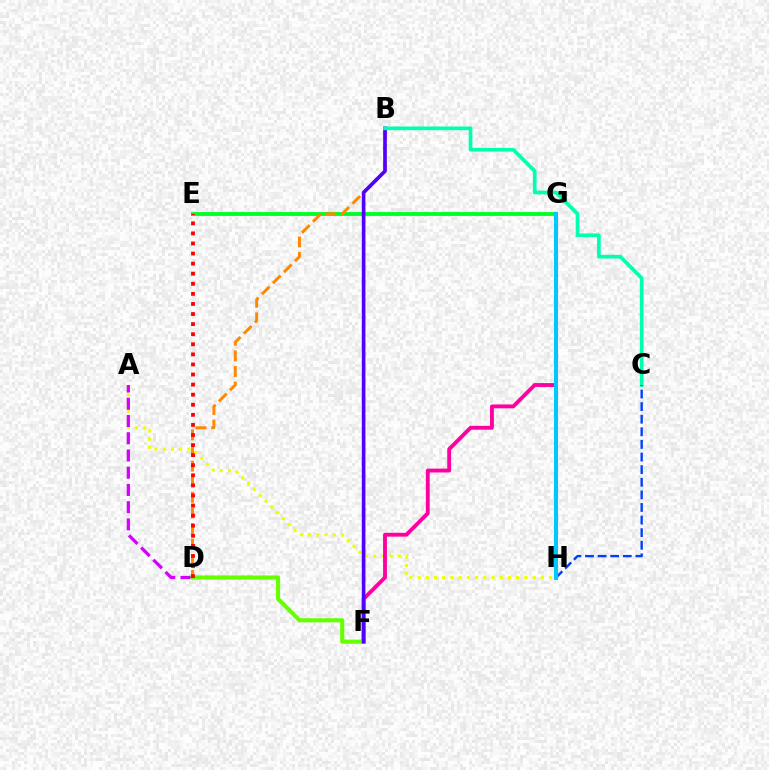{('A', 'H'): [{'color': '#eeff00', 'line_style': 'dotted', 'thickness': 2.23}], ('F', 'G'): [{'color': '#ff00a0', 'line_style': 'solid', 'thickness': 2.77}], ('A', 'D'): [{'color': '#d600ff', 'line_style': 'dashed', 'thickness': 2.34}], ('D', 'F'): [{'color': '#66ff00', 'line_style': 'solid', 'thickness': 2.95}], ('E', 'G'): [{'color': '#00ff27', 'line_style': 'solid', 'thickness': 2.77}], ('B', 'D'): [{'color': '#ff8800', 'line_style': 'dashed', 'thickness': 2.12}], ('B', 'F'): [{'color': '#4f00ff', 'line_style': 'solid', 'thickness': 2.62}], ('B', 'C'): [{'color': '#00ffaf', 'line_style': 'solid', 'thickness': 2.66}], ('C', 'H'): [{'color': '#003fff', 'line_style': 'dashed', 'thickness': 1.71}], ('D', 'E'): [{'color': '#ff0000', 'line_style': 'dotted', 'thickness': 2.74}], ('G', 'H'): [{'color': '#00c7ff', 'line_style': 'solid', 'thickness': 2.89}]}